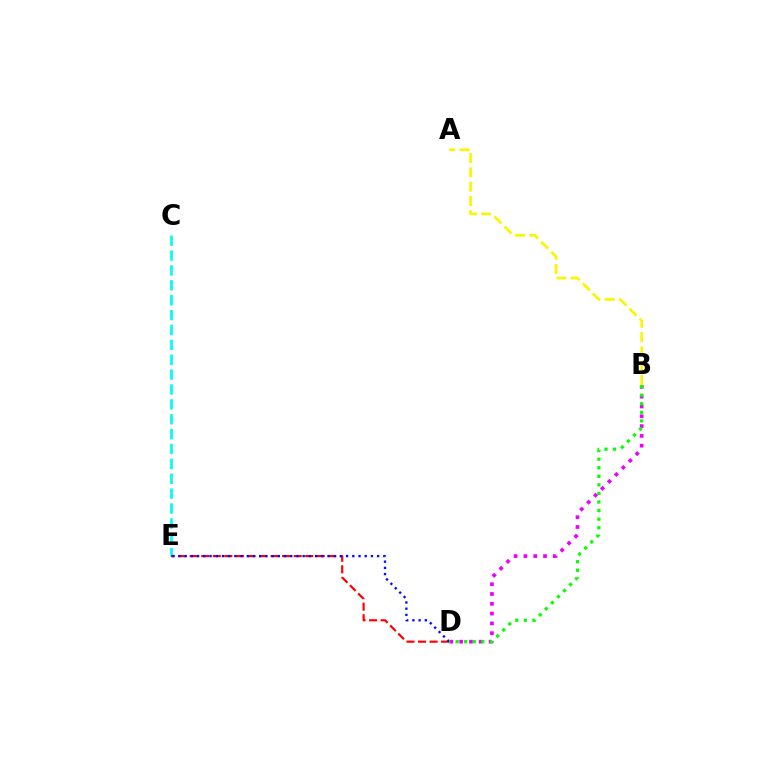{('C', 'E'): [{'color': '#00fff6', 'line_style': 'dashed', 'thickness': 2.02}], ('A', 'B'): [{'color': '#fcf500', 'line_style': 'dashed', 'thickness': 1.94}], ('B', 'D'): [{'color': '#ee00ff', 'line_style': 'dotted', 'thickness': 2.66}, {'color': '#08ff00', 'line_style': 'dotted', 'thickness': 2.33}], ('D', 'E'): [{'color': '#ff0000', 'line_style': 'dashed', 'thickness': 1.57}, {'color': '#0010ff', 'line_style': 'dotted', 'thickness': 1.69}]}